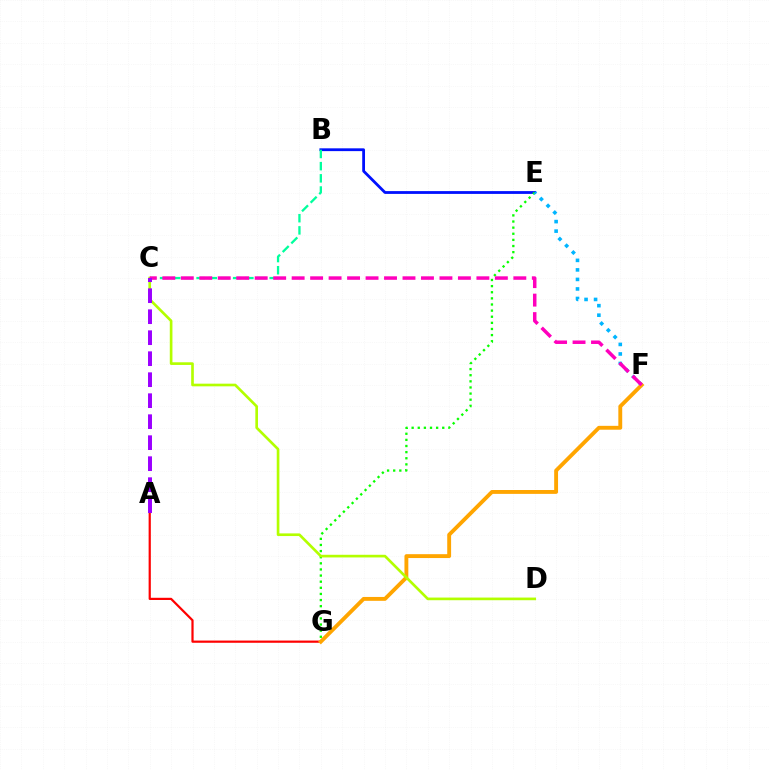{('B', 'E'): [{'color': '#0010ff', 'line_style': 'solid', 'thickness': 2.01}], ('A', 'G'): [{'color': '#ff0000', 'line_style': 'solid', 'thickness': 1.59}], ('E', 'G'): [{'color': '#08ff00', 'line_style': 'dotted', 'thickness': 1.66}], ('E', 'F'): [{'color': '#00b5ff', 'line_style': 'dotted', 'thickness': 2.59}], ('B', 'C'): [{'color': '#00ff9d', 'line_style': 'dashed', 'thickness': 1.65}], ('F', 'G'): [{'color': '#ffa500', 'line_style': 'solid', 'thickness': 2.79}], ('C', 'D'): [{'color': '#b3ff00', 'line_style': 'solid', 'thickness': 1.91}], ('C', 'F'): [{'color': '#ff00bd', 'line_style': 'dashed', 'thickness': 2.51}], ('A', 'C'): [{'color': '#9b00ff', 'line_style': 'dashed', 'thickness': 2.85}]}